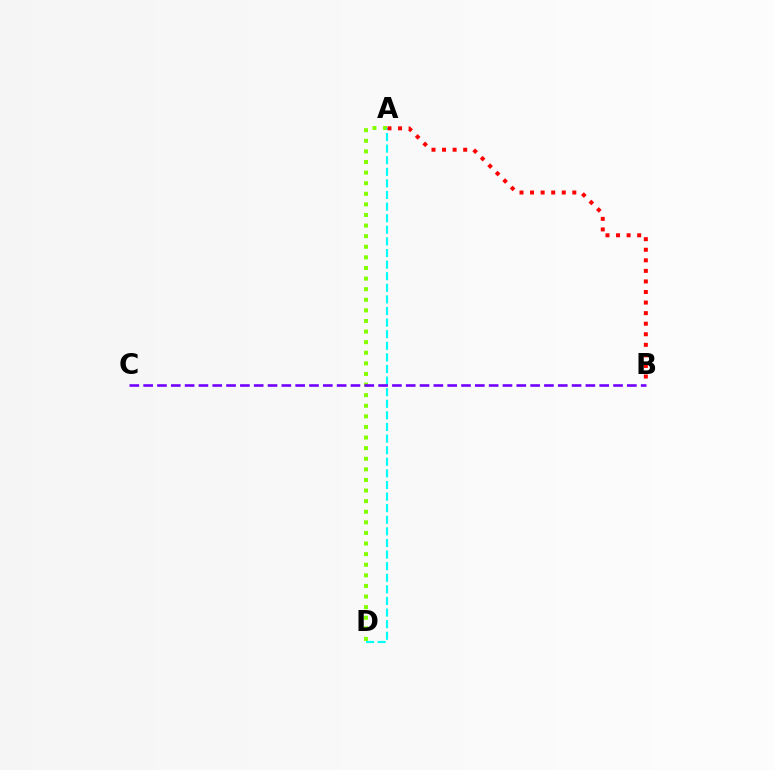{('A', 'D'): [{'color': '#84ff00', 'line_style': 'dotted', 'thickness': 2.88}, {'color': '#00fff6', 'line_style': 'dashed', 'thickness': 1.58}], ('A', 'B'): [{'color': '#ff0000', 'line_style': 'dotted', 'thickness': 2.87}], ('B', 'C'): [{'color': '#7200ff', 'line_style': 'dashed', 'thickness': 1.88}]}